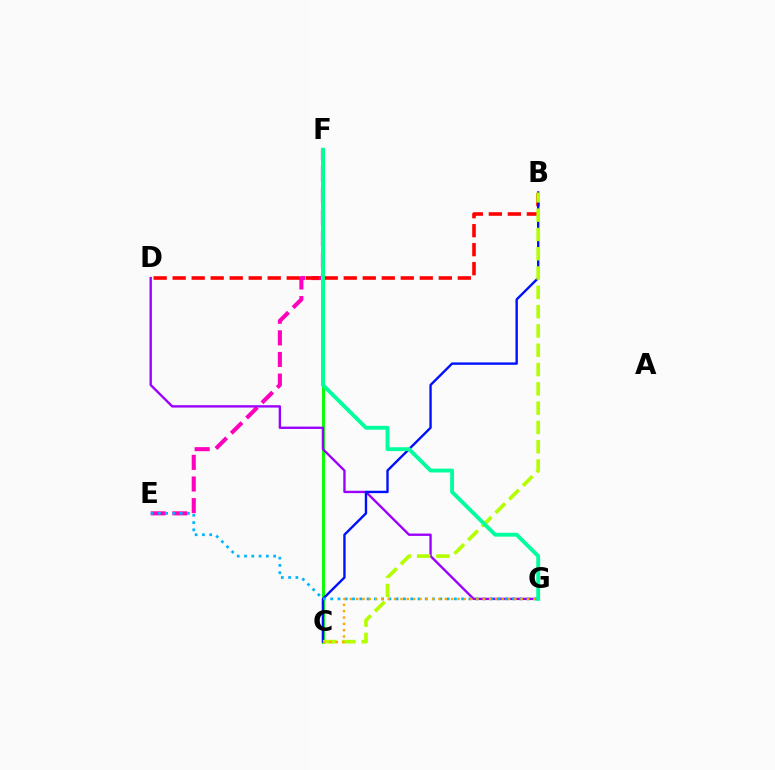{('E', 'F'): [{'color': '#ff00bd', 'line_style': 'dashed', 'thickness': 2.94}], ('C', 'F'): [{'color': '#08ff00', 'line_style': 'solid', 'thickness': 2.1}], ('B', 'D'): [{'color': '#ff0000', 'line_style': 'dashed', 'thickness': 2.58}], ('D', 'G'): [{'color': '#9b00ff', 'line_style': 'solid', 'thickness': 1.7}], ('B', 'C'): [{'color': '#0010ff', 'line_style': 'solid', 'thickness': 1.71}, {'color': '#b3ff00', 'line_style': 'dashed', 'thickness': 2.62}], ('E', 'G'): [{'color': '#00b5ff', 'line_style': 'dotted', 'thickness': 1.98}], ('C', 'G'): [{'color': '#ffa500', 'line_style': 'dotted', 'thickness': 1.72}], ('F', 'G'): [{'color': '#00ff9d', 'line_style': 'solid', 'thickness': 2.79}]}